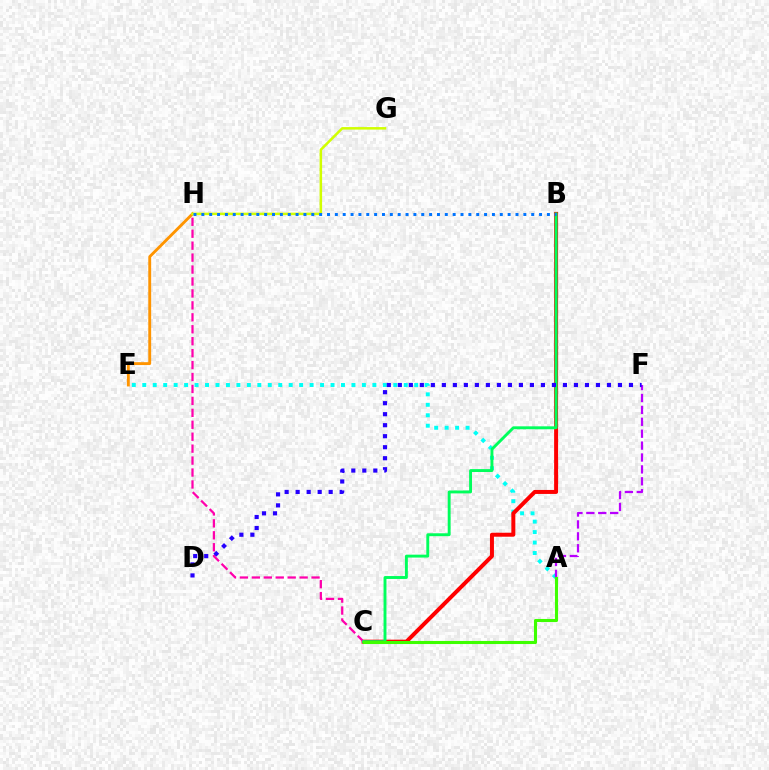{('A', 'E'): [{'color': '#00fff6', 'line_style': 'dotted', 'thickness': 2.84}], ('B', 'C'): [{'color': '#ff0000', 'line_style': 'solid', 'thickness': 2.87}, {'color': '#00ff5c', 'line_style': 'solid', 'thickness': 2.09}], ('C', 'H'): [{'color': '#ff00ac', 'line_style': 'dashed', 'thickness': 1.62}], ('E', 'H'): [{'color': '#ff9400', 'line_style': 'solid', 'thickness': 2.07}], ('G', 'H'): [{'color': '#d1ff00', 'line_style': 'solid', 'thickness': 1.81}], ('A', 'F'): [{'color': '#b900ff', 'line_style': 'dashed', 'thickness': 1.62}], ('D', 'F'): [{'color': '#2500ff', 'line_style': 'dotted', 'thickness': 2.99}], ('B', 'H'): [{'color': '#0074ff', 'line_style': 'dotted', 'thickness': 2.13}], ('A', 'C'): [{'color': '#3dff00', 'line_style': 'solid', 'thickness': 2.21}]}